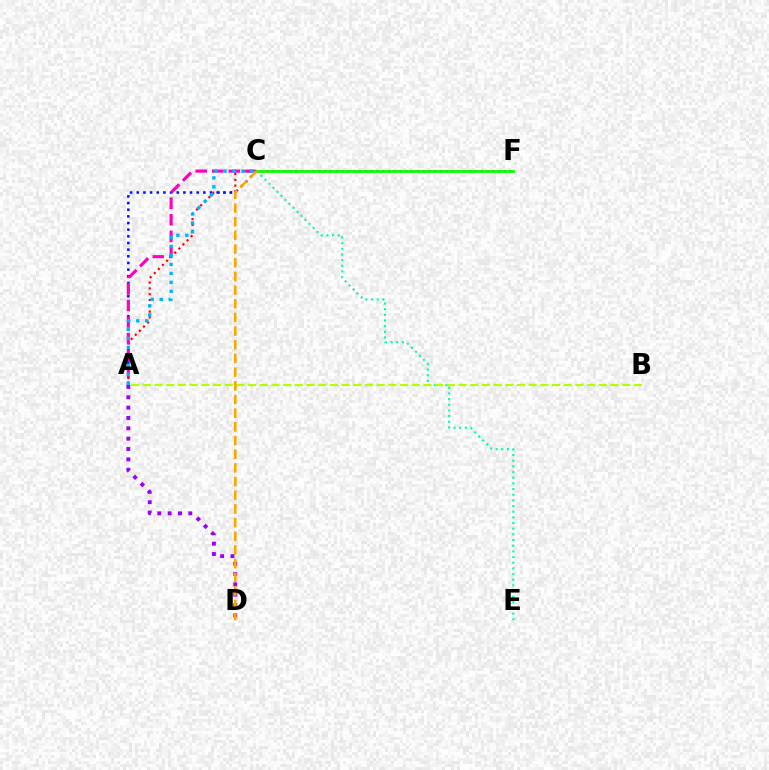{('C', 'E'): [{'color': '#00ff9d', 'line_style': 'dotted', 'thickness': 1.54}], ('A', 'D'): [{'color': '#9b00ff', 'line_style': 'dotted', 'thickness': 2.81}], ('A', 'F'): [{'color': '#ff0000', 'line_style': 'dotted', 'thickness': 1.58}], ('A', 'C'): [{'color': '#0010ff', 'line_style': 'dotted', 'thickness': 1.81}, {'color': '#ff00bd', 'line_style': 'dashed', 'thickness': 2.25}, {'color': '#00b5ff', 'line_style': 'dotted', 'thickness': 2.44}], ('C', 'F'): [{'color': '#08ff00', 'line_style': 'solid', 'thickness': 1.98}], ('A', 'B'): [{'color': '#b3ff00', 'line_style': 'dashed', 'thickness': 1.59}], ('C', 'D'): [{'color': '#ffa500', 'line_style': 'dashed', 'thickness': 1.86}]}